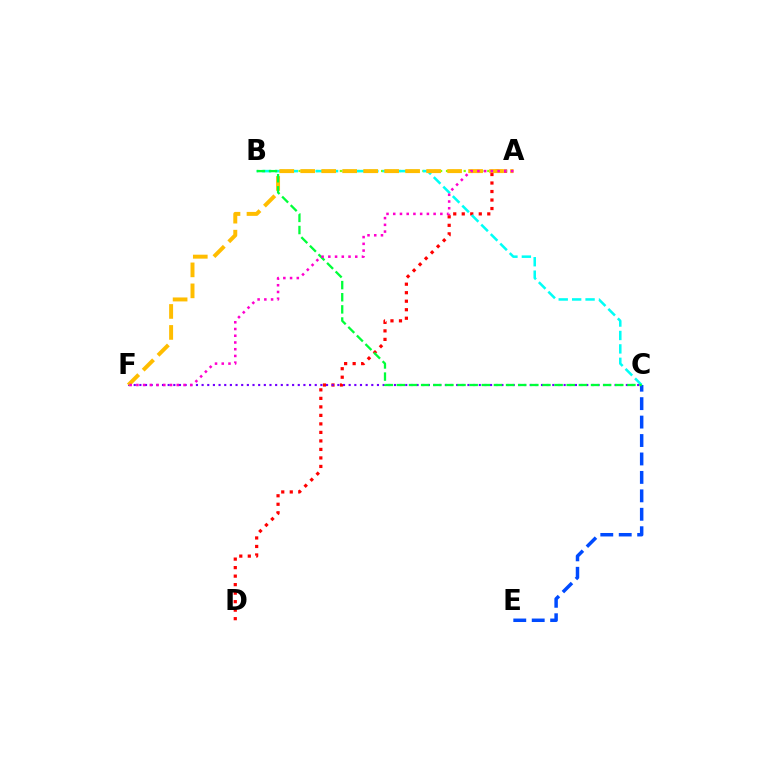{('A', 'D'): [{'color': '#ff0000', 'line_style': 'dotted', 'thickness': 2.31}], ('C', 'E'): [{'color': '#004bff', 'line_style': 'dashed', 'thickness': 2.5}], ('A', 'B'): [{'color': '#84ff00', 'line_style': 'dotted', 'thickness': 1.6}], ('B', 'C'): [{'color': '#00fff6', 'line_style': 'dashed', 'thickness': 1.82}, {'color': '#00ff39', 'line_style': 'dashed', 'thickness': 1.65}], ('C', 'F'): [{'color': '#7200ff', 'line_style': 'dotted', 'thickness': 1.54}], ('A', 'F'): [{'color': '#ffbd00', 'line_style': 'dashed', 'thickness': 2.85}, {'color': '#ff00cf', 'line_style': 'dotted', 'thickness': 1.83}]}